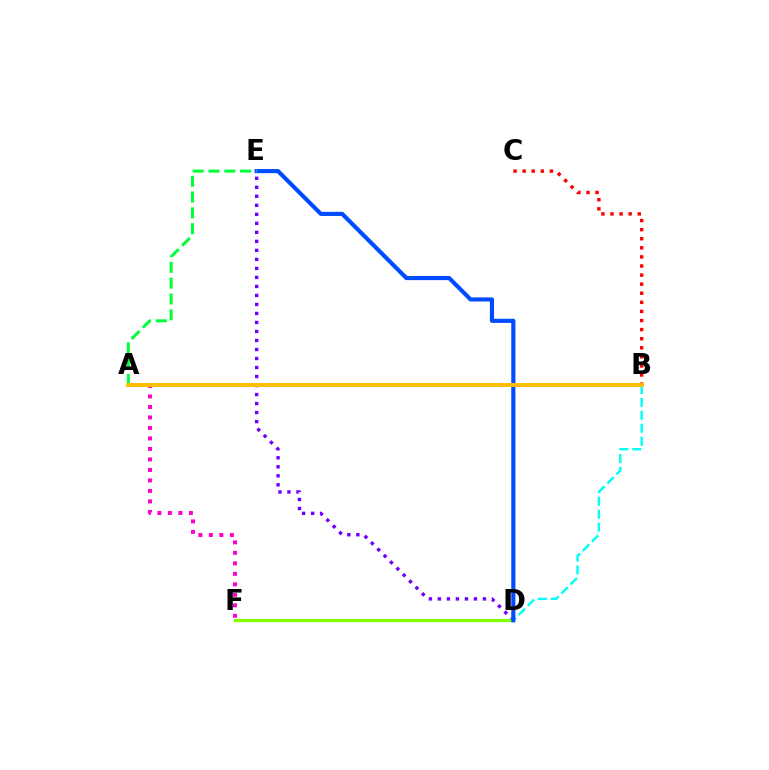{('D', 'E'): [{'color': '#7200ff', 'line_style': 'dotted', 'thickness': 2.45}, {'color': '#004bff', 'line_style': 'solid', 'thickness': 2.97}], ('B', 'D'): [{'color': '#00fff6', 'line_style': 'dashed', 'thickness': 1.75}], ('B', 'C'): [{'color': '#ff0000', 'line_style': 'dotted', 'thickness': 2.47}], ('D', 'F'): [{'color': '#84ff00', 'line_style': 'solid', 'thickness': 2.31}], ('A', 'F'): [{'color': '#ff00cf', 'line_style': 'dotted', 'thickness': 2.85}], ('A', 'E'): [{'color': '#00ff39', 'line_style': 'dashed', 'thickness': 2.15}], ('A', 'B'): [{'color': '#ffbd00', 'line_style': 'solid', 'thickness': 2.84}]}